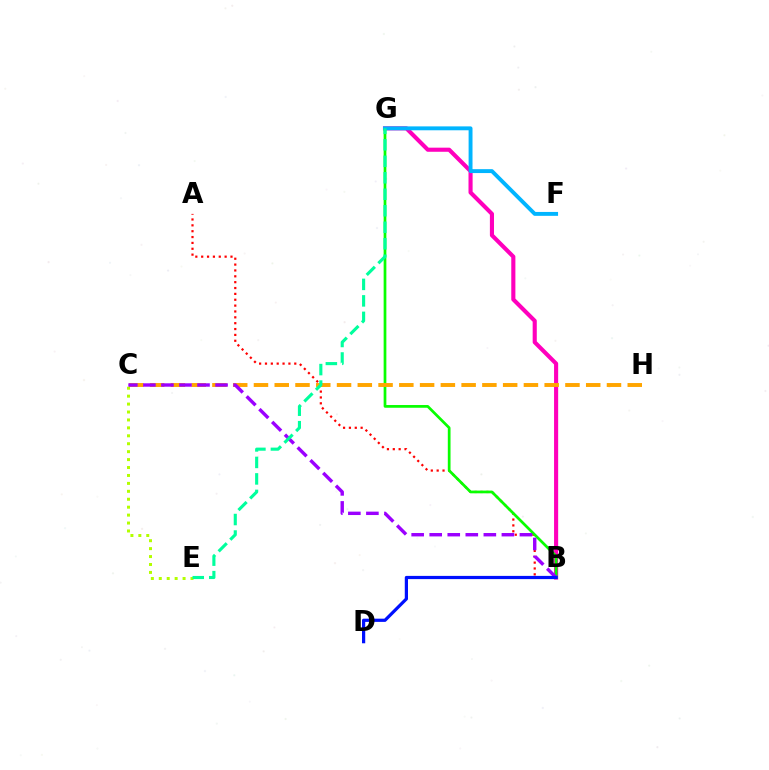{('A', 'B'): [{'color': '#ff0000', 'line_style': 'dotted', 'thickness': 1.59}], ('C', 'E'): [{'color': '#b3ff00', 'line_style': 'dotted', 'thickness': 2.15}], ('B', 'G'): [{'color': '#ff00bd', 'line_style': 'solid', 'thickness': 2.96}, {'color': '#08ff00', 'line_style': 'solid', 'thickness': 1.96}], ('F', 'G'): [{'color': '#00b5ff', 'line_style': 'solid', 'thickness': 2.81}], ('C', 'H'): [{'color': '#ffa500', 'line_style': 'dashed', 'thickness': 2.82}], ('B', 'C'): [{'color': '#9b00ff', 'line_style': 'dashed', 'thickness': 2.45}], ('B', 'D'): [{'color': '#0010ff', 'line_style': 'solid', 'thickness': 2.31}], ('E', 'G'): [{'color': '#00ff9d', 'line_style': 'dashed', 'thickness': 2.24}]}